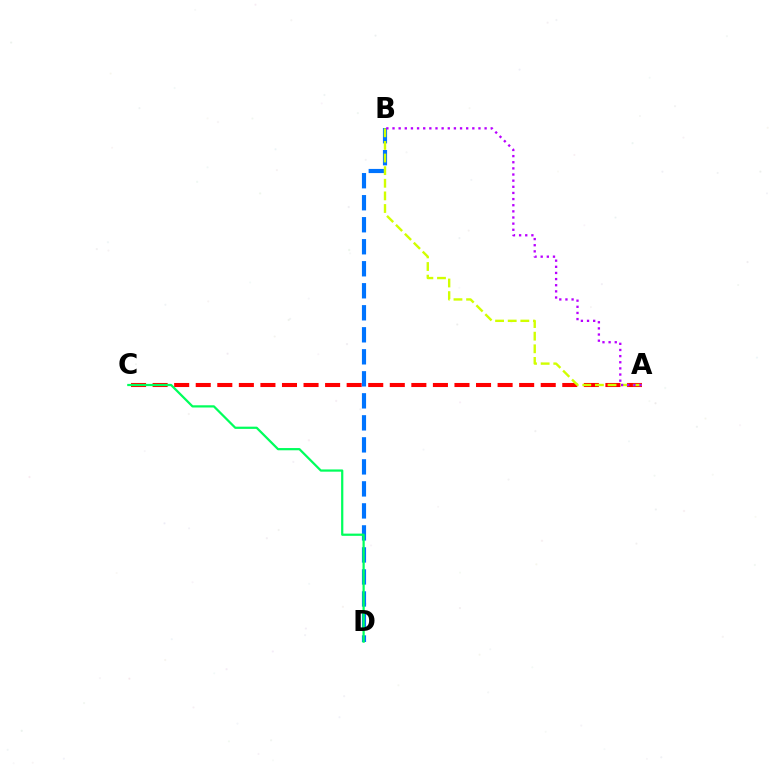{('A', 'C'): [{'color': '#ff0000', 'line_style': 'dashed', 'thickness': 2.93}], ('B', 'D'): [{'color': '#0074ff', 'line_style': 'dashed', 'thickness': 2.99}], ('C', 'D'): [{'color': '#00ff5c', 'line_style': 'solid', 'thickness': 1.61}], ('A', 'B'): [{'color': '#d1ff00', 'line_style': 'dashed', 'thickness': 1.71}, {'color': '#b900ff', 'line_style': 'dotted', 'thickness': 1.67}]}